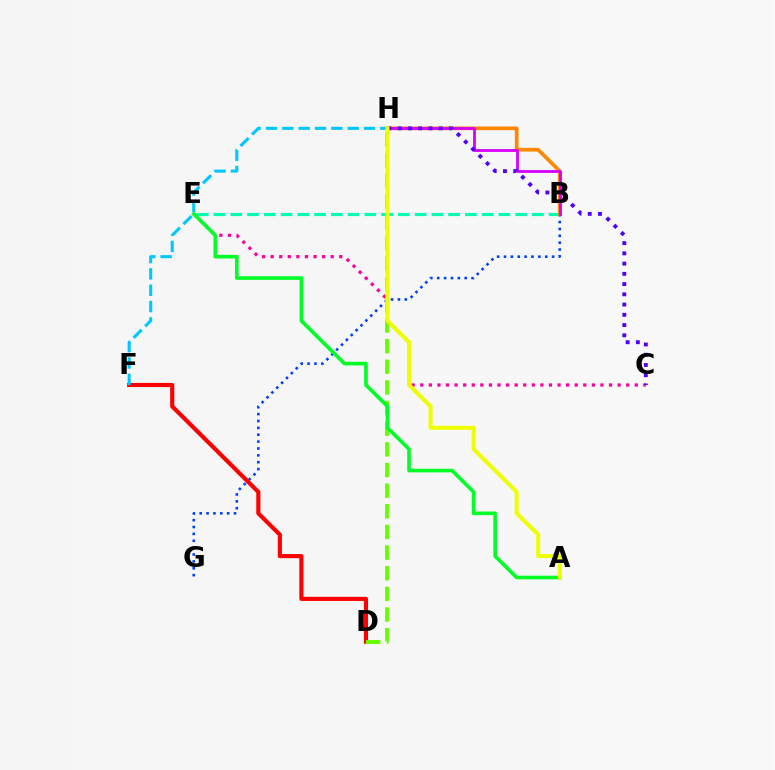{('C', 'E'): [{'color': '#ff00a0', 'line_style': 'dotted', 'thickness': 2.33}], ('B', 'G'): [{'color': '#003fff', 'line_style': 'dotted', 'thickness': 1.87}], ('B', 'E'): [{'color': '#00ffaf', 'line_style': 'dashed', 'thickness': 2.28}], ('B', 'H'): [{'color': '#ff8800', 'line_style': 'solid', 'thickness': 2.67}, {'color': '#d600ff', 'line_style': 'solid', 'thickness': 2.02}], ('C', 'H'): [{'color': '#4f00ff', 'line_style': 'dotted', 'thickness': 2.78}], ('D', 'F'): [{'color': '#ff0000', 'line_style': 'solid', 'thickness': 2.98}], ('D', 'H'): [{'color': '#66ff00', 'line_style': 'dashed', 'thickness': 2.8}], ('F', 'H'): [{'color': '#00c7ff', 'line_style': 'dashed', 'thickness': 2.22}], ('A', 'E'): [{'color': '#00ff27', 'line_style': 'solid', 'thickness': 2.61}], ('A', 'H'): [{'color': '#eeff00', 'line_style': 'solid', 'thickness': 2.9}]}